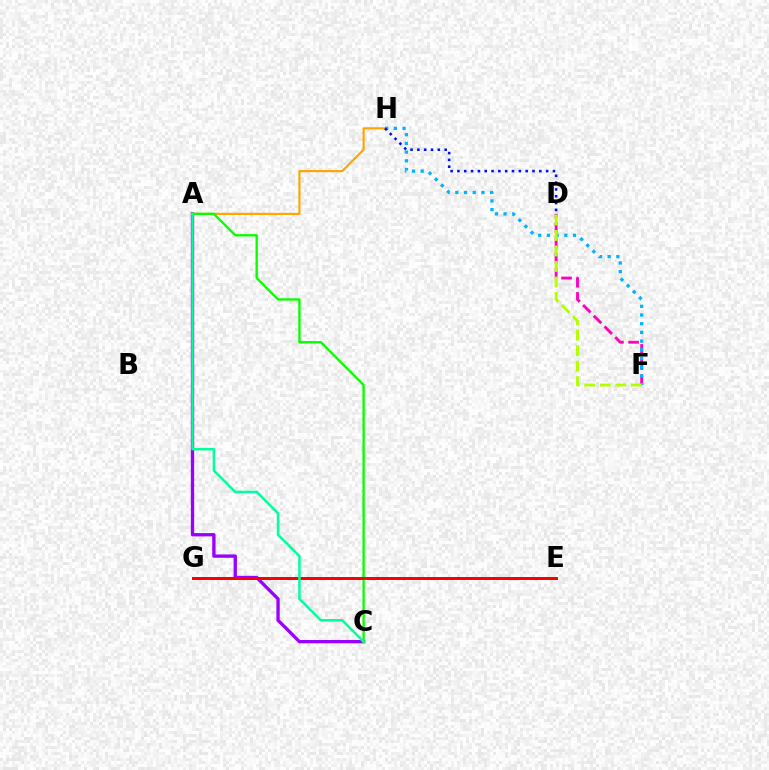{('A', 'C'): [{'color': '#9b00ff', 'line_style': 'solid', 'thickness': 2.39}, {'color': '#08ff00', 'line_style': 'solid', 'thickness': 1.69}, {'color': '#00ff9d', 'line_style': 'solid', 'thickness': 1.81}], ('D', 'F'): [{'color': '#ff00bd', 'line_style': 'dashed', 'thickness': 2.06}, {'color': '#b3ff00', 'line_style': 'dashed', 'thickness': 2.11}], ('A', 'H'): [{'color': '#ffa500', 'line_style': 'solid', 'thickness': 1.55}], ('F', 'H'): [{'color': '#00b5ff', 'line_style': 'dotted', 'thickness': 2.36}], ('E', 'G'): [{'color': '#ff0000', 'line_style': 'solid', 'thickness': 2.16}], ('D', 'H'): [{'color': '#0010ff', 'line_style': 'dotted', 'thickness': 1.85}]}